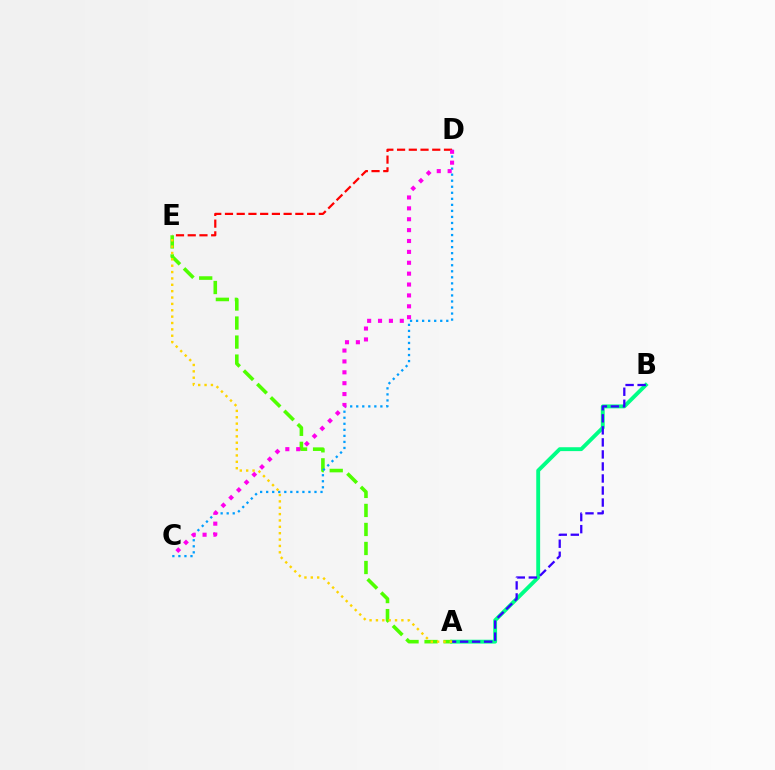{('A', 'B'): [{'color': '#00ff86', 'line_style': 'solid', 'thickness': 2.79}, {'color': '#3700ff', 'line_style': 'dashed', 'thickness': 1.63}], ('A', 'E'): [{'color': '#4fff00', 'line_style': 'dashed', 'thickness': 2.58}, {'color': '#ffd500', 'line_style': 'dotted', 'thickness': 1.73}], ('C', 'D'): [{'color': '#009eff', 'line_style': 'dotted', 'thickness': 1.64}, {'color': '#ff00ed', 'line_style': 'dotted', 'thickness': 2.96}], ('D', 'E'): [{'color': '#ff0000', 'line_style': 'dashed', 'thickness': 1.59}]}